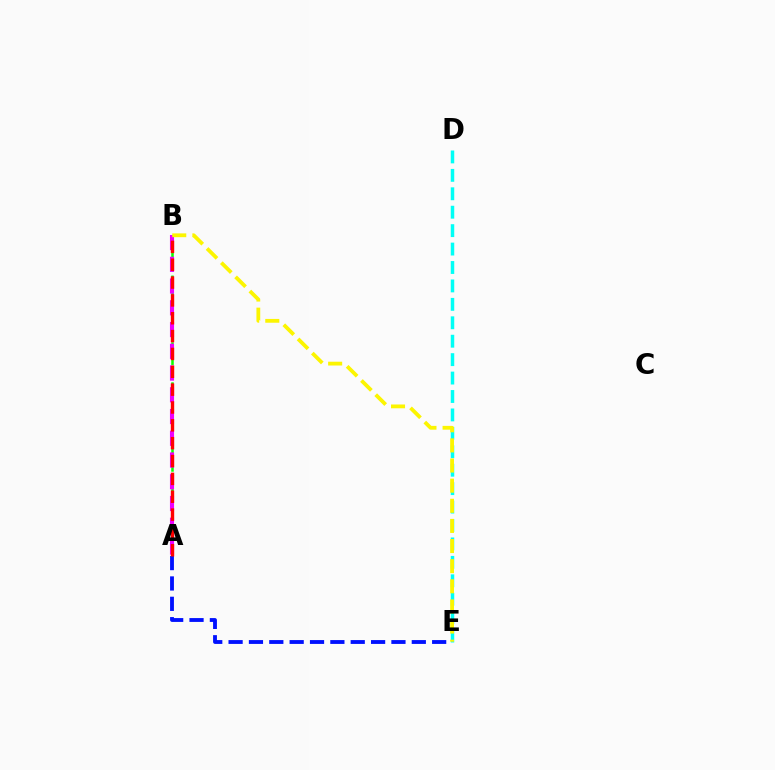{('A', 'B'): [{'color': '#08ff00', 'line_style': 'dashed', 'thickness': 1.81}, {'color': '#ee00ff', 'line_style': 'dashed', 'thickness': 2.95}, {'color': '#ff0000', 'line_style': 'dashed', 'thickness': 2.42}], ('A', 'E'): [{'color': '#0010ff', 'line_style': 'dashed', 'thickness': 2.77}], ('D', 'E'): [{'color': '#00fff6', 'line_style': 'dashed', 'thickness': 2.5}], ('B', 'E'): [{'color': '#fcf500', 'line_style': 'dashed', 'thickness': 2.73}]}